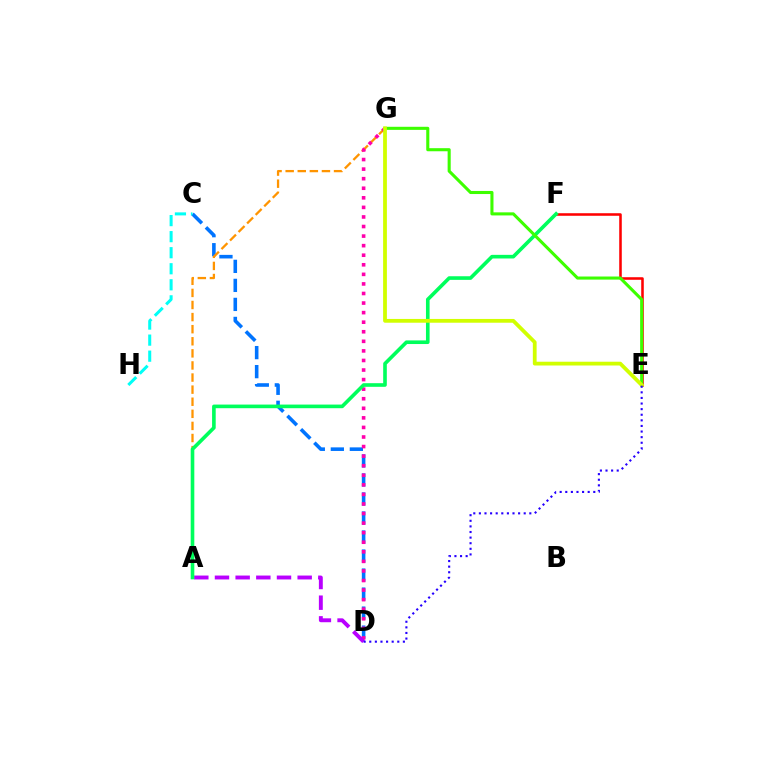{('C', 'D'): [{'color': '#0074ff', 'line_style': 'dashed', 'thickness': 2.58}], ('E', 'F'): [{'color': '#ff0000', 'line_style': 'solid', 'thickness': 1.84}], ('A', 'G'): [{'color': '#ff9400', 'line_style': 'dashed', 'thickness': 1.64}], ('D', 'G'): [{'color': '#ff00ac', 'line_style': 'dotted', 'thickness': 2.6}], ('A', 'D'): [{'color': '#b900ff', 'line_style': 'dashed', 'thickness': 2.81}], ('C', 'H'): [{'color': '#00fff6', 'line_style': 'dashed', 'thickness': 2.18}], ('A', 'F'): [{'color': '#00ff5c', 'line_style': 'solid', 'thickness': 2.61}], ('E', 'G'): [{'color': '#3dff00', 'line_style': 'solid', 'thickness': 2.22}, {'color': '#d1ff00', 'line_style': 'solid', 'thickness': 2.72}], ('D', 'E'): [{'color': '#2500ff', 'line_style': 'dotted', 'thickness': 1.52}]}